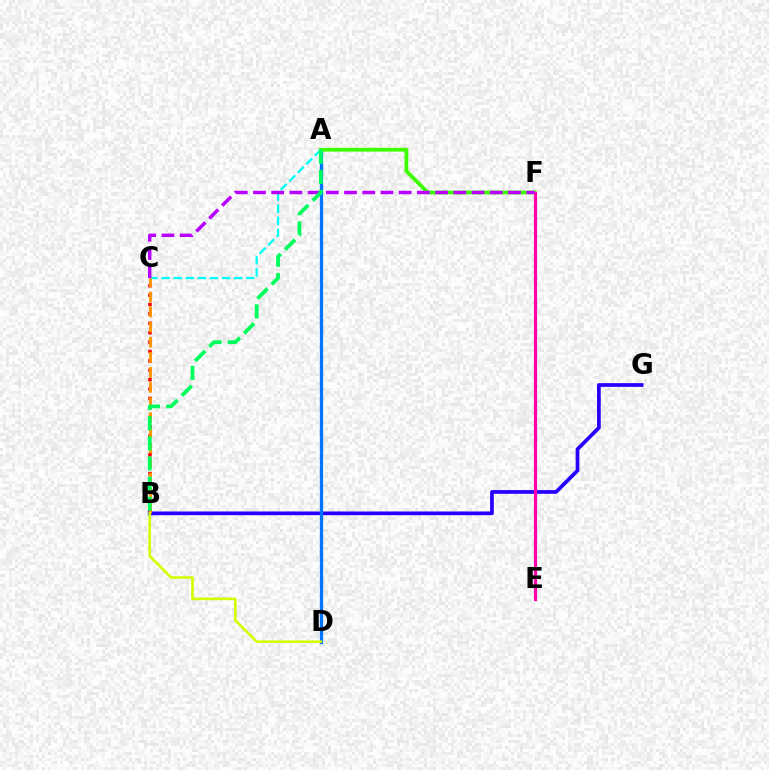{('B', 'C'): [{'color': '#ff0000', 'line_style': 'dotted', 'thickness': 2.55}, {'color': '#ff9400', 'line_style': 'dashed', 'thickness': 2.05}], ('B', 'G'): [{'color': '#2500ff', 'line_style': 'solid', 'thickness': 2.67}], ('A', 'D'): [{'color': '#0074ff', 'line_style': 'solid', 'thickness': 2.34}], ('A', 'F'): [{'color': '#3dff00', 'line_style': 'solid', 'thickness': 2.72}], ('A', 'C'): [{'color': '#00fff6', 'line_style': 'dashed', 'thickness': 1.64}], ('E', 'F'): [{'color': '#ff00ac', 'line_style': 'solid', 'thickness': 2.29}], ('C', 'F'): [{'color': '#b900ff', 'line_style': 'dashed', 'thickness': 2.47}], ('B', 'D'): [{'color': '#d1ff00', 'line_style': 'solid', 'thickness': 1.88}], ('A', 'B'): [{'color': '#00ff5c', 'line_style': 'dashed', 'thickness': 2.74}]}